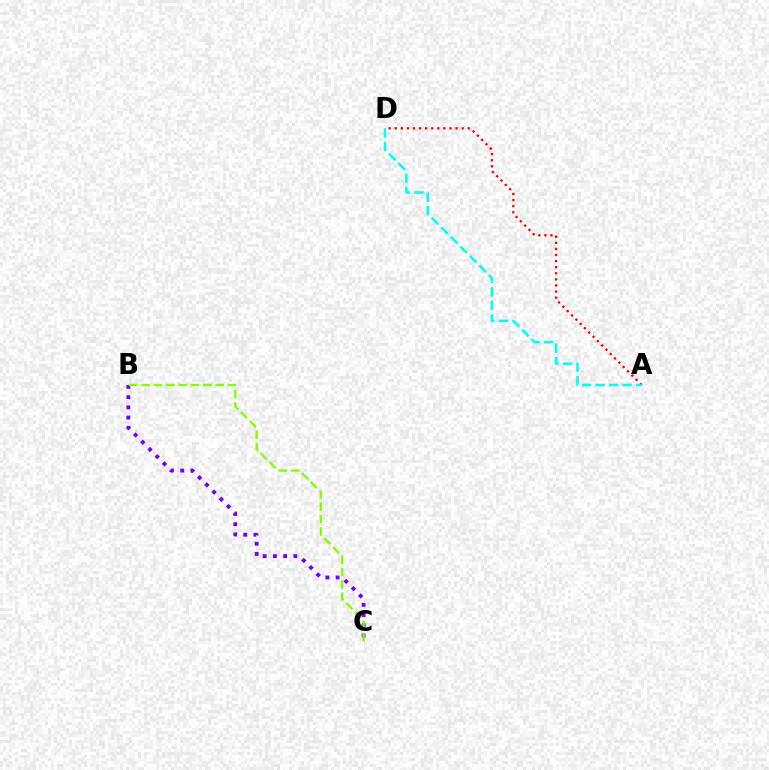{('B', 'C'): [{'color': '#7200ff', 'line_style': 'dotted', 'thickness': 2.78}, {'color': '#84ff00', 'line_style': 'dashed', 'thickness': 1.68}], ('A', 'D'): [{'color': '#ff0000', 'line_style': 'dotted', 'thickness': 1.65}, {'color': '#00fff6', 'line_style': 'dashed', 'thickness': 1.83}]}